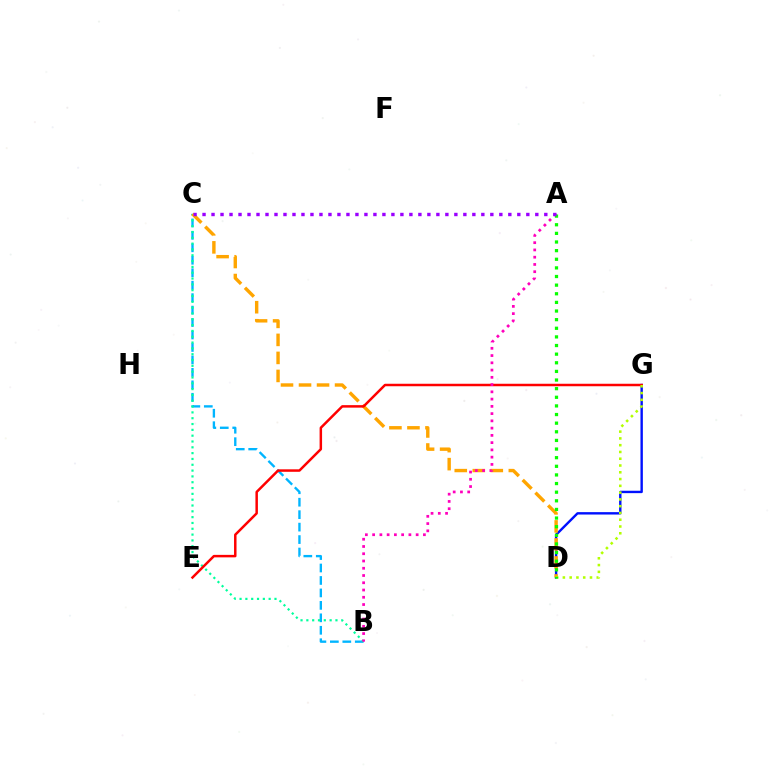{('B', 'C'): [{'color': '#00b5ff', 'line_style': 'dashed', 'thickness': 1.69}, {'color': '#00ff9d', 'line_style': 'dotted', 'thickness': 1.58}], ('D', 'G'): [{'color': '#0010ff', 'line_style': 'solid', 'thickness': 1.72}, {'color': '#b3ff00', 'line_style': 'dotted', 'thickness': 1.84}], ('C', 'D'): [{'color': '#ffa500', 'line_style': 'dashed', 'thickness': 2.45}], ('E', 'G'): [{'color': '#ff0000', 'line_style': 'solid', 'thickness': 1.79}], ('A', 'B'): [{'color': '#ff00bd', 'line_style': 'dotted', 'thickness': 1.97}], ('A', 'D'): [{'color': '#08ff00', 'line_style': 'dotted', 'thickness': 2.34}], ('A', 'C'): [{'color': '#9b00ff', 'line_style': 'dotted', 'thickness': 2.44}]}